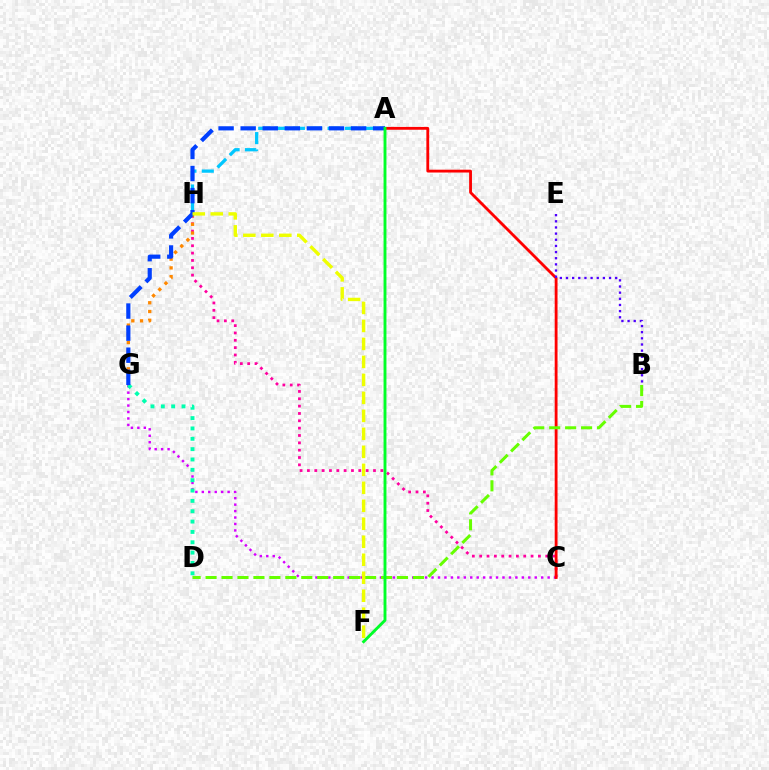{('C', 'G'): [{'color': '#d600ff', 'line_style': 'dotted', 'thickness': 1.75}], ('C', 'H'): [{'color': '#ff00a0', 'line_style': 'dotted', 'thickness': 1.99}], ('D', 'G'): [{'color': '#00ffaf', 'line_style': 'dotted', 'thickness': 2.81}], ('A', 'H'): [{'color': '#00c7ff', 'line_style': 'dashed', 'thickness': 2.36}], ('G', 'H'): [{'color': '#ff8800', 'line_style': 'dotted', 'thickness': 2.38}], ('A', 'C'): [{'color': '#ff0000', 'line_style': 'solid', 'thickness': 2.03}], ('A', 'G'): [{'color': '#003fff', 'line_style': 'dashed', 'thickness': 3.0}], ('B', 'D'): [{'color': '#66ff00', 'line_style': 'dashed', 'thickness': 2.17}], ('A', 'F'): [{'color': '#00ff27', 'line_style': 'solid', 'thickness': 2.08}], ('B', 'E'): [{'color': '#4f00ff', 'line_style': 'dotted', 'thickness': 1.67}], ('F', 'H'): [{'color': '#eeff00', 'line_style': 'dashed', 'thickness': 2.44}]}